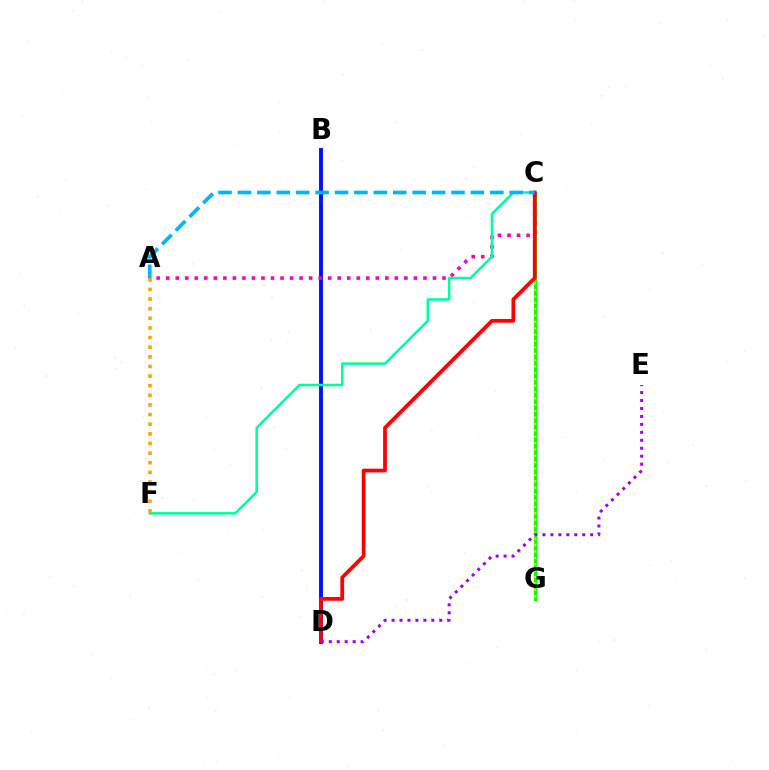{('C', 'G'): [{'color': '#08ff00', 'line_style': 'solid', 'thickness': 2.29}, {'color': '#b3ff00', 'line_style': 'dotted', 'thickness': 1.73}], ('B', 'D'): [{'color': '#0010ff', 'line_style': 'solid', 'thickness': 2.81}], ('A', 'C'): [{'color': '#ff00bd', 'line_style': 'dotted', 'thickness': 2.59}, {'color': '#00b5ff', 'line_style': 'dashed', 'thickness': 2.64}], ('C', 'F'): [{'color': '#00ff9d', 'line_style': 'solid', 'thickness': 1.81}], ('C', 'D'): [{'color': '#ff0000', 'line_style': 'solid', 'thickness': 2.7}], ('A', 'F'): [{'color': '#ffa500', 'line_style': 'dotted', 'thickness': 2.62}], ('D', 'E'): [{'color': '#9b00ff', 'line_style': 'dotted', 'thickness': 2.16}]}